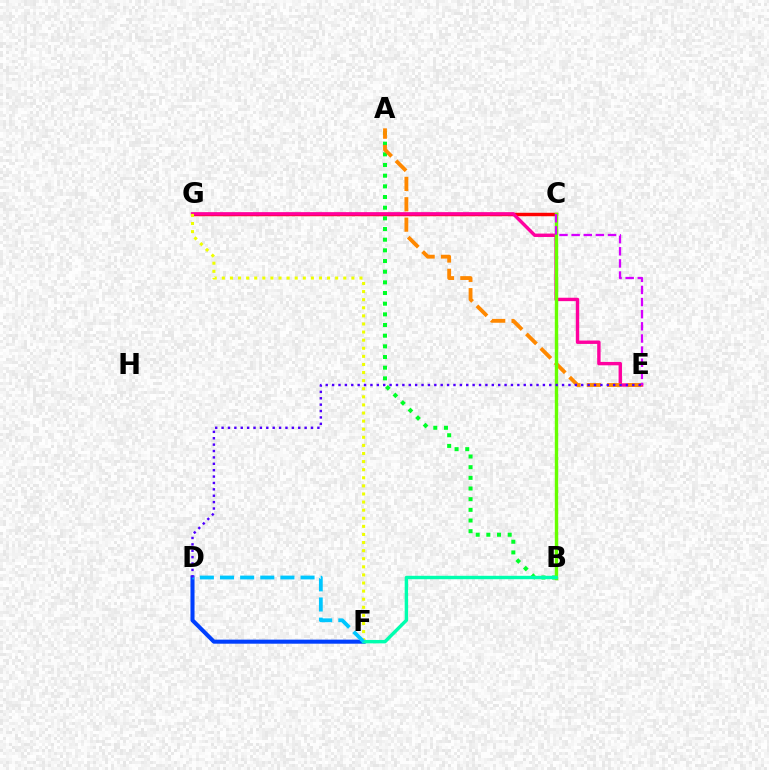{('C', 'G'): [{'color': '#ff0000', 'line_style': 'solid', 'thickness': 2.48}], ('A', 'B'): [{'color': '#00ff27', 'line_style': 'dotted', 'thickness': 2.9}], ('E', 'G'): [{'color': '#ff00a0', 'line_style': 'solid', 'thickness': 2.45}], ('D', 'F'): [{'color': '#003fff', 'line_style': 'solid', 'thickness': 2.92}, {'color': '#00c7ff', 'line_style': 'dashed', 'thickness': 2.74}], ('A', 'E'): [{'color': '#ff8800', 'line_style': 'dashed', 'thickness': 2.77}], ('F', 'G'): [{'color': '#eeff00', 'line_style': 'dotted', 'thickness': 2.2}], ('B', 'C'): [{'color': '#66ff00', 'line_style': 'solid', 'thickness': 2.45}], ('B', 'F'): [{'color': '#00ffaf', 'line_style': 'solid', 'thickness': 2.45}], ('C', 'E'): [{'color': '#d600ff', 'line_style': 'dashed', 'thickness': 1.65}], ('D', 'E'): [{'color': '#4f00ff', 'line_style': 'dotted', 'thickness': 1.74}]}